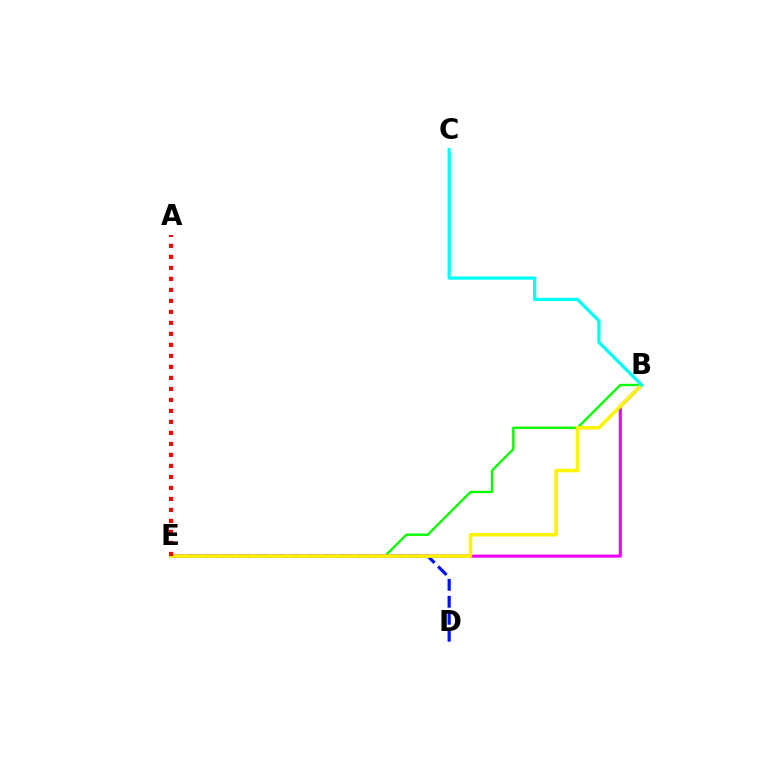{('D', 'E'): [{'color': '#0010ff', 'line_style': 'dashed', 'thickness': 2.31}], ('B', 'E'): [{'color': '#08ff00', 'line_style': 'solid', 'thickness': 1.7}, {'color': '#ee00ff', 'line_style': 'solid', 'thickness': 2.25}, {'color': '#fcf500', 'line_style': 'solid', 'thickness': 2.55}], ('B', 'C'): [{'color': '#00fff6', 'line_style': 'solid', 'thickness': 2.35}], ('A', 'E'): [{'color': '#ff0000', 'line_style': 'dotted', 'thickness': 2.99}]}